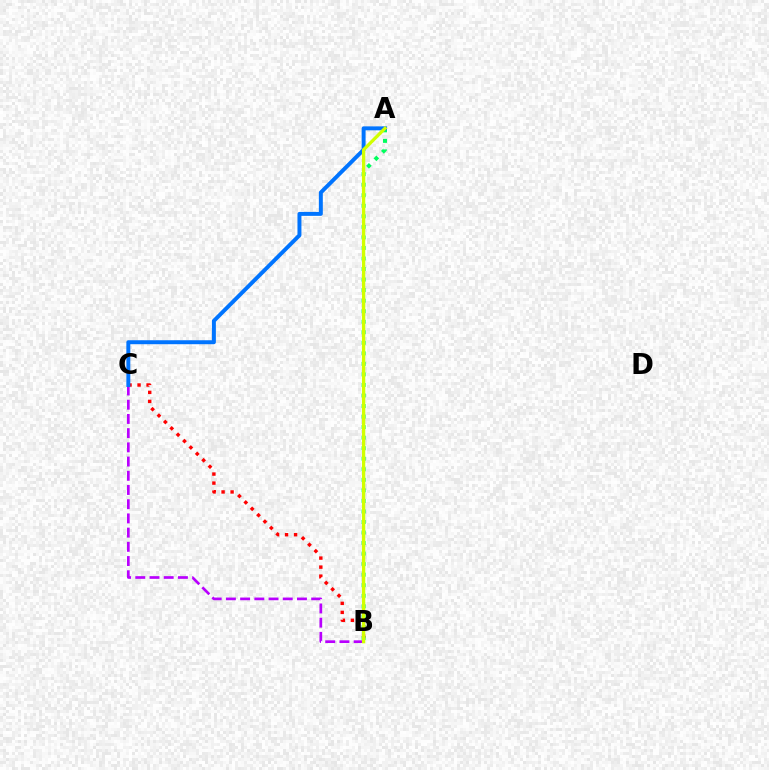{('A', 'B'): [{'color': '#00ff5c', 'line_style': 'dotted', 'thickness': 2.86}, {'color': '#d1ff00', 'line_style': 'solid', 'thickness': 2.37}], ('B', 'C'): [{'color': '#b900ff', 'line_style': 'dashed', 'thickness': 1.93}, {'color': '#ff0000', 'line_style': 'dotted', 'thickness': 2.45}], ('A', 'C'): [{'color': '#0074ff', 'line_style': 'solid', 'thickness': 2.85}]}